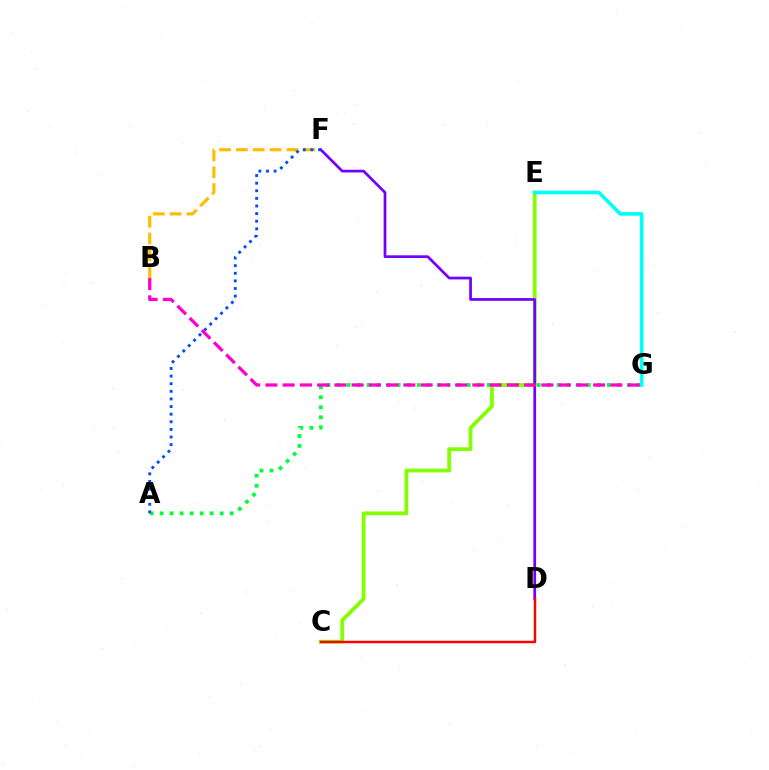{('B', 'F'): [{'color': '#ffbd00', 'line_style': 'dashed', 'thickness': 2.29}], ('A', 'G'): [{'color': '#00ff39', 'line_style': 'dotted', 'thickness': 2.72}], ('C', 'E'): [{'color': '#84ff00', 'line_style': 'solid', 'thickness': 2.72}], ('E', 'G'): [{'color': '#00fff6', 'line_style': 'solid', 'thickness': 2.6}], ('D', 'F'): [{'color': '#7200ff', 'line_style': 'solid', 'thickness': 1.96}], ('A', 'F'): [{'color': '#004bff', 'line_style': 'dotted', 'thickness': 2.07}], ('B', 'G'): [{'color': '#ff00cf', 'line_style': 'dashed', 'thickness': 2.34}], ('C', 'D'): [{'color': '#ff0000', 'line_style': 'solid', 'thickness': 1.77}]}